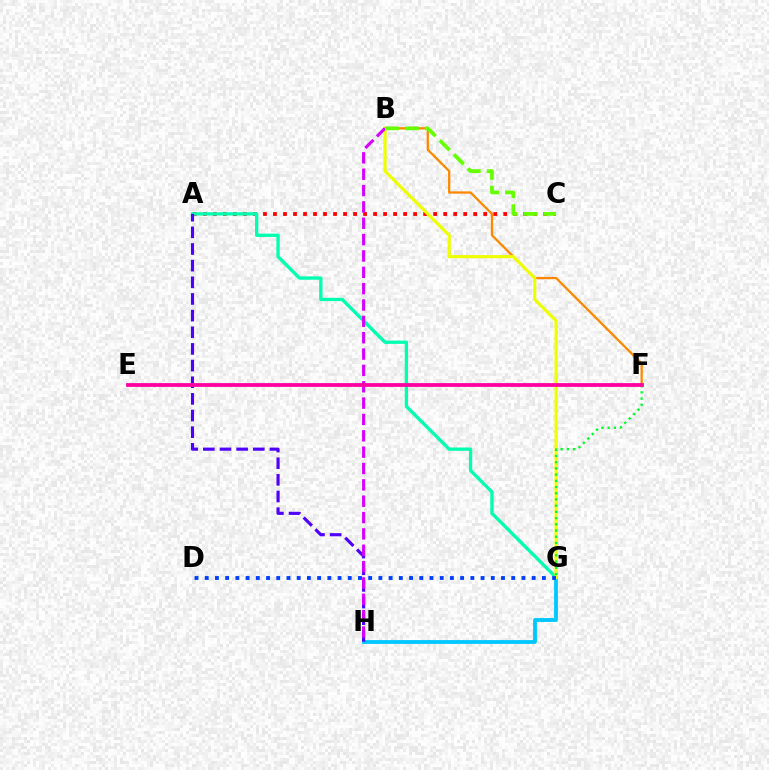{('G', 'H'): [{'color': '#00c7ff', 'line_style': 'solid', 'thickness': 2.74}], ('A', 'C'): [{'color': '#ff0000', 'line_style': 'dotted', 'thickness': 2.72}], ('B', 'F'): [{'color': '#ff8800', 'line_style': 'solid', 'thickness': 1.64}], ('A', 'G'): [{'color': '#00ffaf', 'line_style': 'solid', 'thickness': 2.38}], ('A', 'H'): [{'color': '#4f00ff', 'line_style': 'dashed', 'thickness': 2.26}], ('B', 'G'): [{'color': '#eeff00', 'line_style': 'solid', 'thickness': 2.28}], ('B', 'H'): [{'color': '#d600ff', 'line_style': 'dashed', 'thickness': 2.22}], ('B', 'C'): [{'color': '#66ff00', 'line_style': 'dashed', 'thickness': 2.7}], ('D', 'G'): [{'color': '#003fff', 'line_style': 'dotted', 'thickness': 2.78}], ('F', 'G'): [{'color': '#00ff27', 'line_style': 'dotted', 'thickness': 1.69}], ('E', 'F'): [{'color': '#ff00a0', 'line_style': 'solid', 'thickness': 2.71}]}